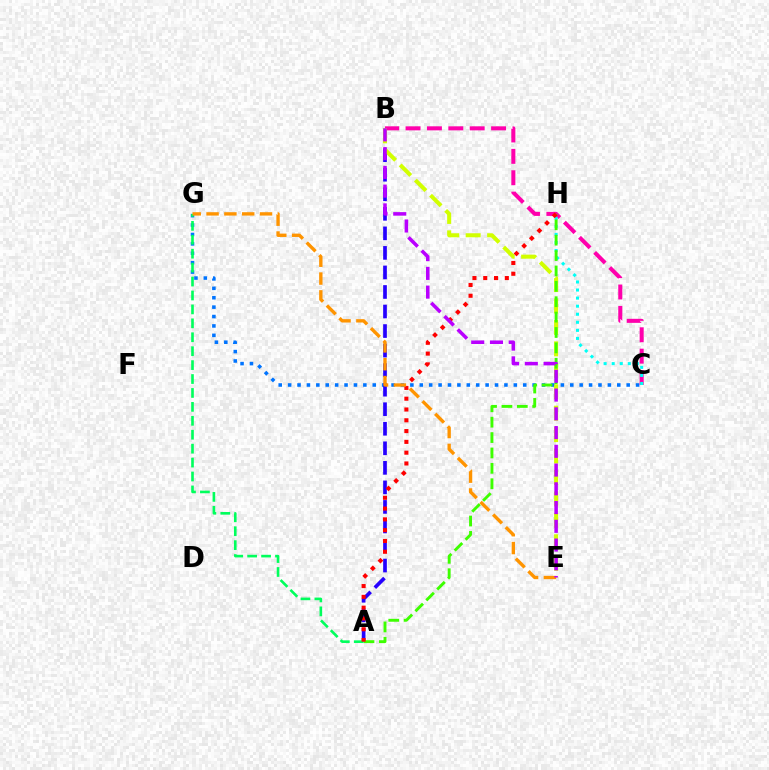{('C', 'G'): [{'color': '#0074ff', 'line_style': 'dotted', 'thickness': 2.56}], ('A', 'B'): [{'color': '#2500ff', 'line_style': 'dashed', 'thickness': 2.65}], ('B', 'C'): [{'color': '#ff00ac', 'line_style': 'dashed', 'thickness': 2.91}], ('B', 'E'): [{'color': '#d1ff00', 'line_style': 'dashed', 'thickness': 2.91}, {'color': '#b900ff', 'line_style': 'dashed', 'thickness': 2.55}], ('C', 'H'): [{'color': '#00fff6', 'line_style': 'dotted', 'thickness': 2.19}], ('A', 'H'): [{'color': '#3dff00', 'line_style': 'dashed', 'thickness': 2.09}, {'color': '#ff0000', 'line_style': 'dotted', 'thickness': 2.93}], ('A', 'G'): [{'color': '#00ff5c', 'line_style': 'dashed', 'thickness': 1.89}], ('E', 'G'): [{'color': '#ff9400', 'line_style': 'dashed', 'thickness': 2.42}]}